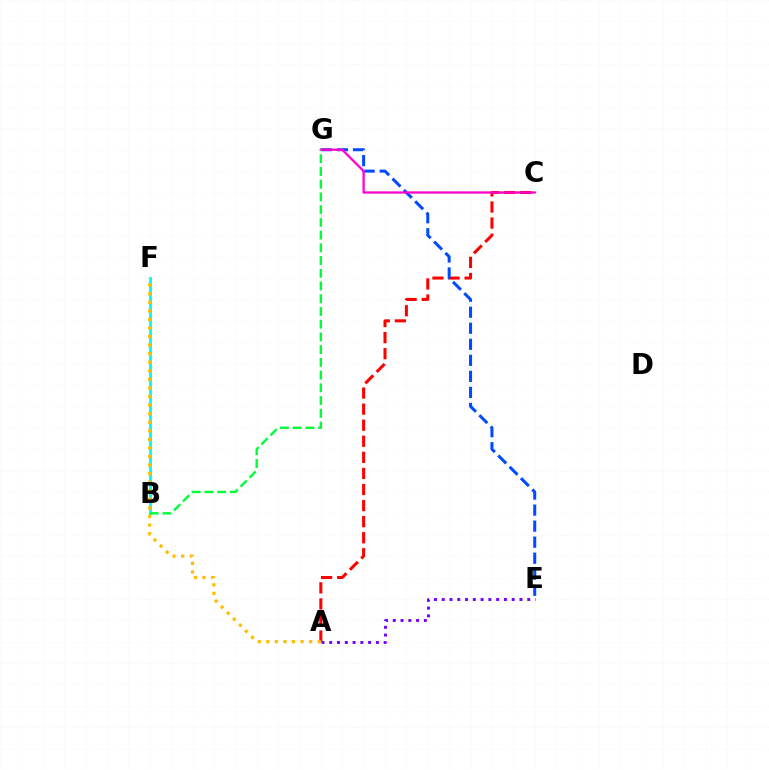{('B', 'F'): [{'color': '#84ff00', 'line_style': 'dashed', 'thickness': 2.19}, {'color': '#00fff6', 'line_style': 'solid', 'thickness': 2.09}], ('A', 'C'): [{'color': '#ff0000', 'line_style': 'dashed', 'thickness': 2.18}], ('E', 'G'): [{'color': '#004bff', 'line_style': 'dashed', 'thickness': 2.18}], ('C', 'G'): [{'color': '#ff00cf', 'line_style': 'solid', 'thickness': 1.63}], ('A', 'E'): [{'color': '#7200ff', 'line_style': 'dotted', 'thickness': 2.11}], ('A', 'F'): [{'color': '#ffbd00', 'line_style': 'dotted', 'thickness': 2.33}], ('B', 'G'): [{'color': '#00ff39', 'line_style': 'dashed', 'thickness': 1.73}]}